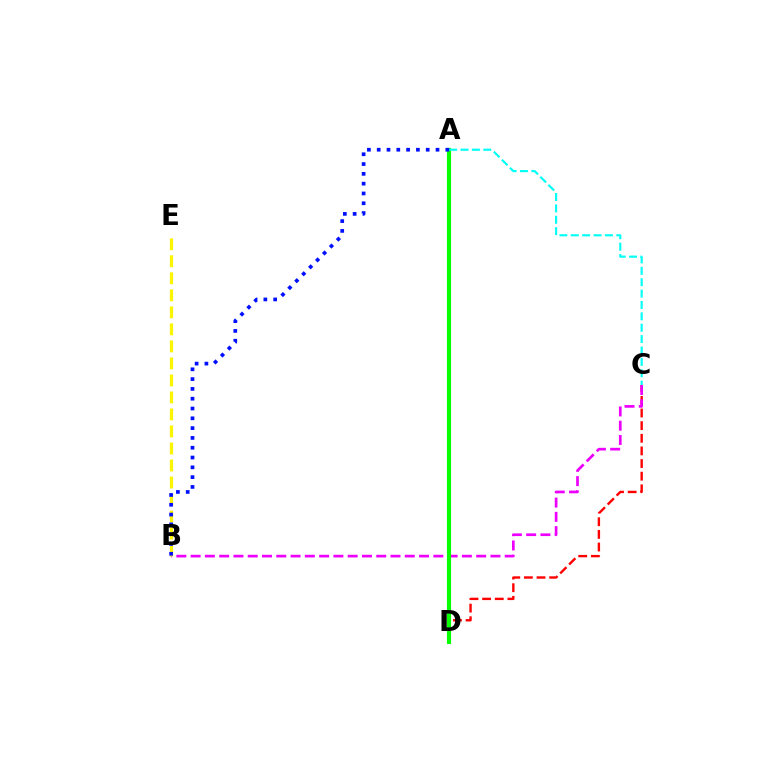{('C', 'D'): [{'color': '#ff0000', 'line_style': 'dashed', 'thickness': 1.72}], ('B', 'C'): [{'color': '#ee00ff', 'line_style': 'dashed', 'thickness': 1.94}], ('B', 'E'): [{'color': '#fcf500', 'line_style': 'dashed', 'thickness': 2.31}], ('A', 'D'): [{'color': '#08ff00', 'line_style': 'solid', 'thickness': 2.97}], ('A', 'C'): [{'color': '#00fff6', 'line_style': 'dashed', 'thickness': 1.55}], ('A', 'B'): [{'color': '#0010ff', 'line_style': 'dotted', 'thickness': 2.66}]}